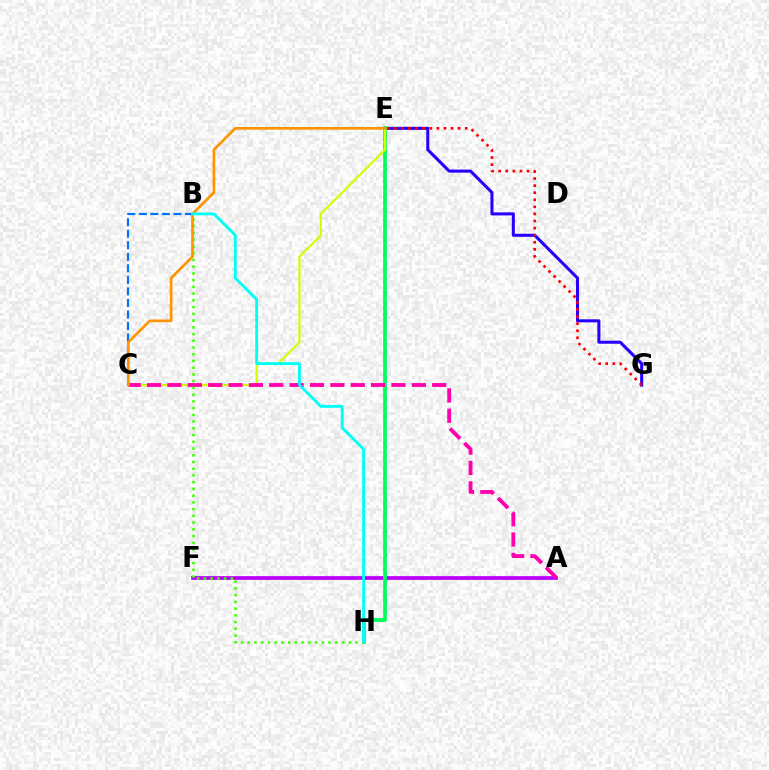{('A', 'F'): [{'color': '#b900ff', 'line_style': 'solid', 'thickness': 2.68}], ('B', 'C'): [{'color': '#0074ff', 'line_style': 'dashed', 'thickness': 1.57}], ('E', 'G'): [{'color': '#2500ff', 'line_style': 'solid', 'thickness': 2.19}, {'color': '#ff0000', 'line_style': 'dotted', 'thickness': 1.92}], ('E', 'H'): [{'color': '#00ff5c', 'line_style': 'solid', 'thickness': 2.69}], ('C', 'E'): [{'color': '#d1ff00', 'line_style': 'solid', 'thickness': 1.59}, {'color': '#ff9400', 'line_style': 'solid', 'thickness': 1.92}], ('A', 'C'): [{'color': '#ff00ac', 'line_style': 'dashed', 'thickness': 2.77}], ('B', 'H'): [{'color': '#3dff00', 'line_style': 'dotted', 'thickness': 1.83}, {'color': '#00fff6', 'line_style': 'solid', 'thickness': 2.06}]}